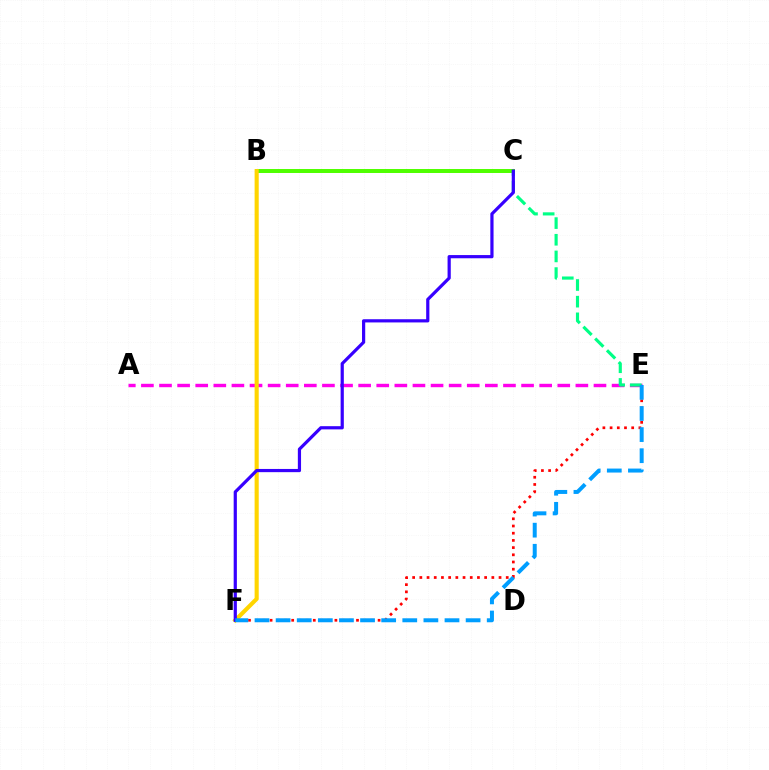{('B', 'C'): [{'color': '#4fff00', 'line_style': 'solid', 'thickness': 2.86}], ('A', 'E'): [{'color': '#ff00ed', 'line_style': 'dashed', 'thickness': 2.46}], ('B', 'F'): [{'color': '#ffd500', 'line_style': 'solid', 'thickness': 2.96}], ('E', 'F'): [{'color': '#ff0000', 'line_style': 'dotted', 'thickness': 1.96}, {'color': '#009eff', 'line_style': 'dashed', 'thickness': 2.87}], ('C', 'E'): [{'color': '#00ff86', 'line_style': 'dashed', 'thickness': 2.26}], ('C', 'F'): [{'color': '#3700ff', 'line_style': 'solid', 'thickness': 2.31}]}